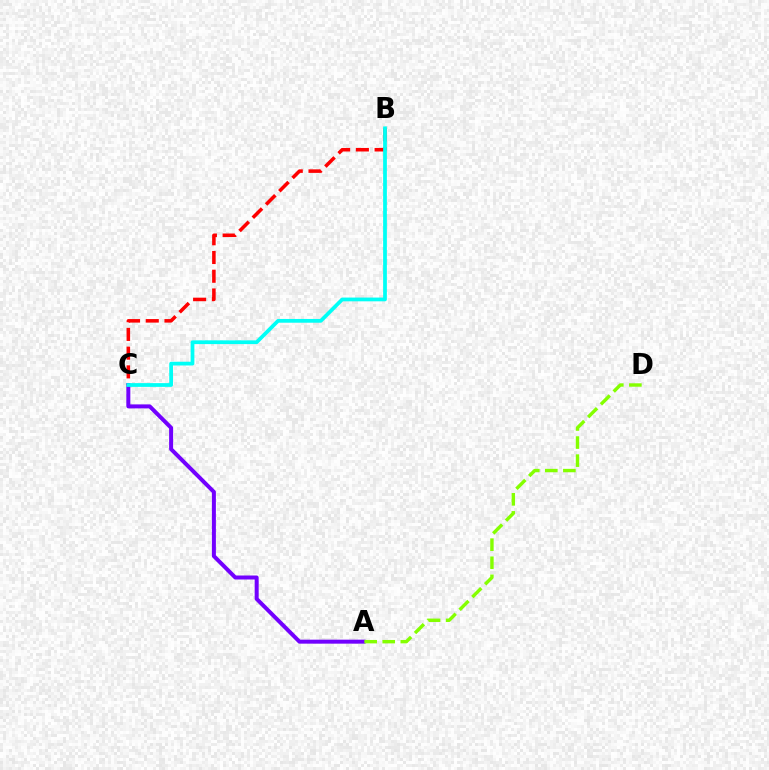{('A', 'C'): [{'color': '#7200ff', 'line_style': 'solid', 'thickness': 2.87}], ('A', 'D'): [{'color': '#84ff00', 'line_style': 'dashed', 'thickness': 2.45}], ('B', 'C'): [{'color': '#ff0000', 'line_style': 'dashed', 'thickness': 2.55}, {'color': '#00fff6', 'line_style': 'solid', 'thickness': 2.7}]}